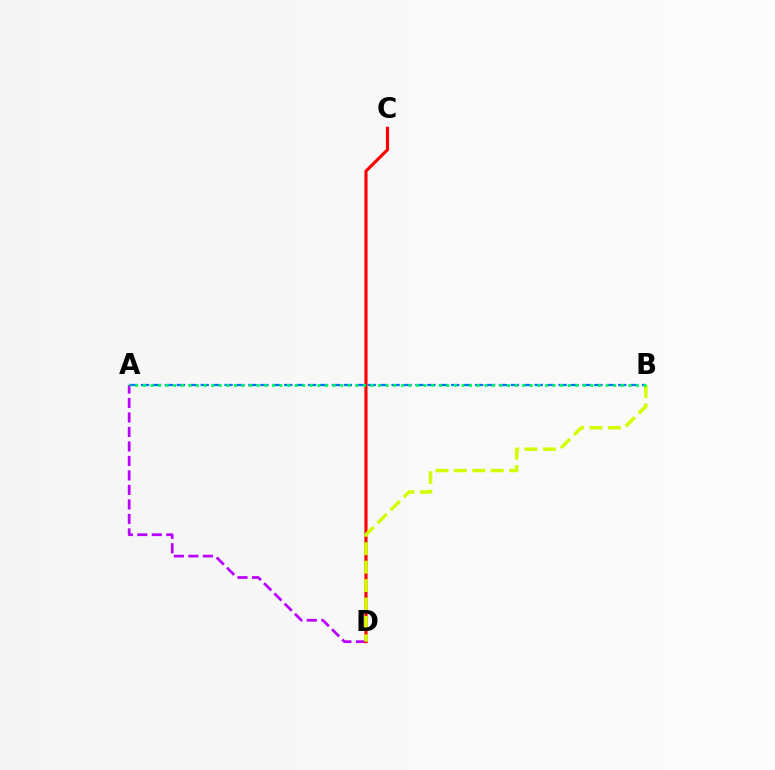{('A', 'D'): [{'color': '#b900ff', 'line_style': 'dashed', 'thickness': 1.97}], ('C', 'D'): [{'color': '#ff0000', 'line_style': 'solid', 'thickness': 2.26}], ('A', 'B'): [{'color': '#0074ff', 'line_style': 'dashed', 'thickness': 1.62}, {'color': '#00ff5c', 'line_style': 'dotted', 'thickness': 2.06}], ('B', 'D'): [{'color': '#d1ff00', 'line_style': 'dashed', 'thickness': 2.5}]}